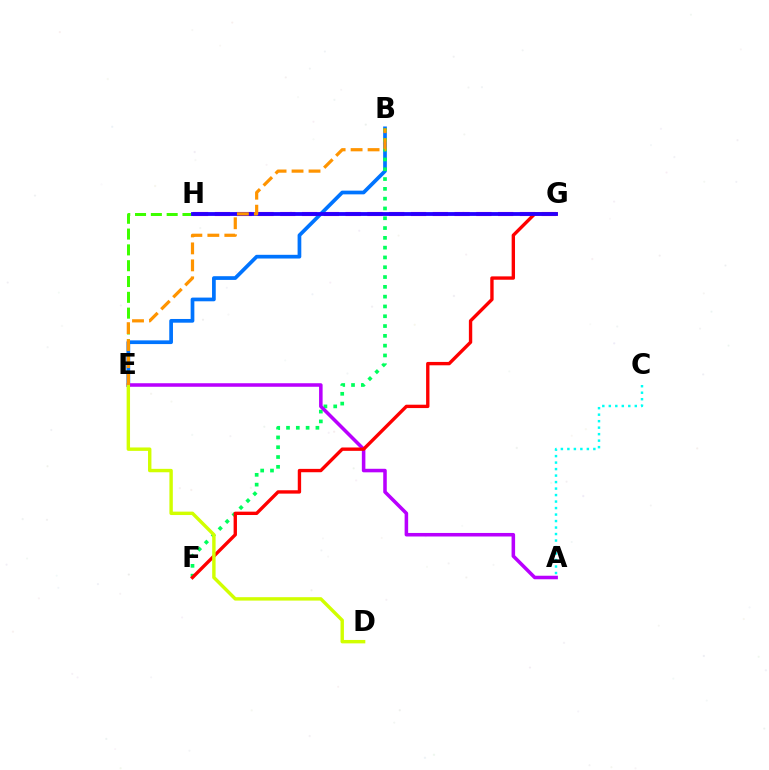{('G', 'H'): [{'color': '#ff00ac', 'line_style': 'dashed', 'thickness': 2.96}, {'color': '#2500ff', 'line_style': 'solid', 'thickness': 2.74}], ('B', 'E'): [{'color': '#0074ff', 'line_style': 'solid', 'thickness': 2.67}, {'color': '#ff9400', 'line_style': 'dashed', 'thickness': 2.31}], ('E', 'H'): [{'color': '#3dff00', 'line_style': 'dashed', 'thickness': 2.15}], ('B', 'F'): [{'color': '#00ff5c', 'line_style': 'dotted', 'thickness': 2.66}], ('A', 'E'): [{'color': '#b900ff', 'line_style': 'solid', 'thickness': 2.55}], ('F', 'G'): [{'color': '#ff0000', 'line_style': 'solid', 'thickness': 2.42}], ('D', 'E'): [{'color': '#d1ff00', 'line_style': 'solid', 'thickness': 2.46}], ('A', 'C'): [{'color': '#00fff6', 'line_style': 'dotted', 'thickness': 1.76}]}